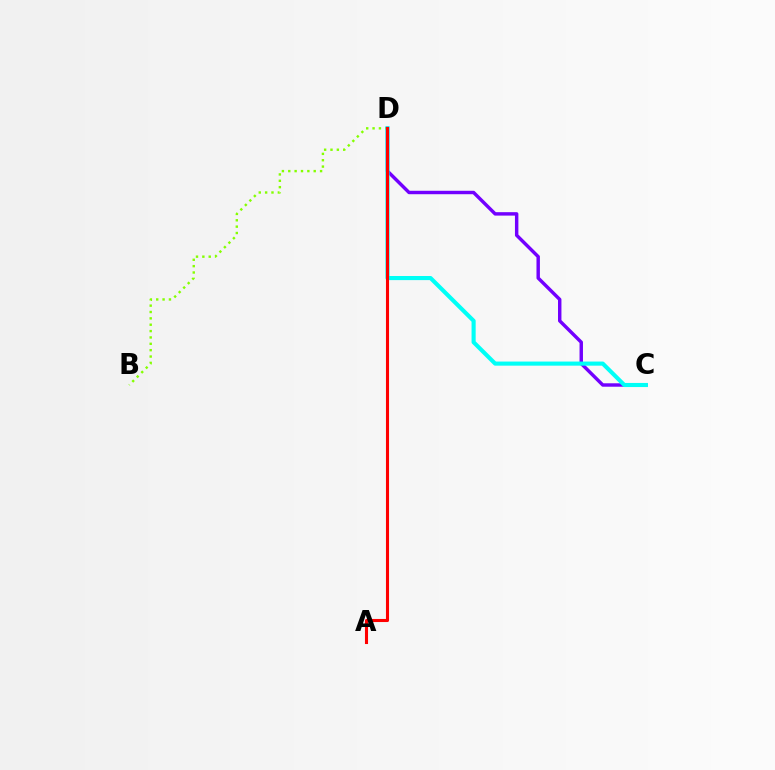{('C', 'D'): [{'color': '#7200ff', 'line_style': 'solid', 'thickness': 2.47}, {'color': '#00fff6', 'line_style': 'solid', 'thickness': 2.96}], ('B', 'D'): [{'color': '#84ff00', 'line_style': 'dotted', 'thickness': 1.73}], ('A', 'D'): [{'color': '#ff0000', 'line_style': 'solid', 'thickness': 2.22}]}